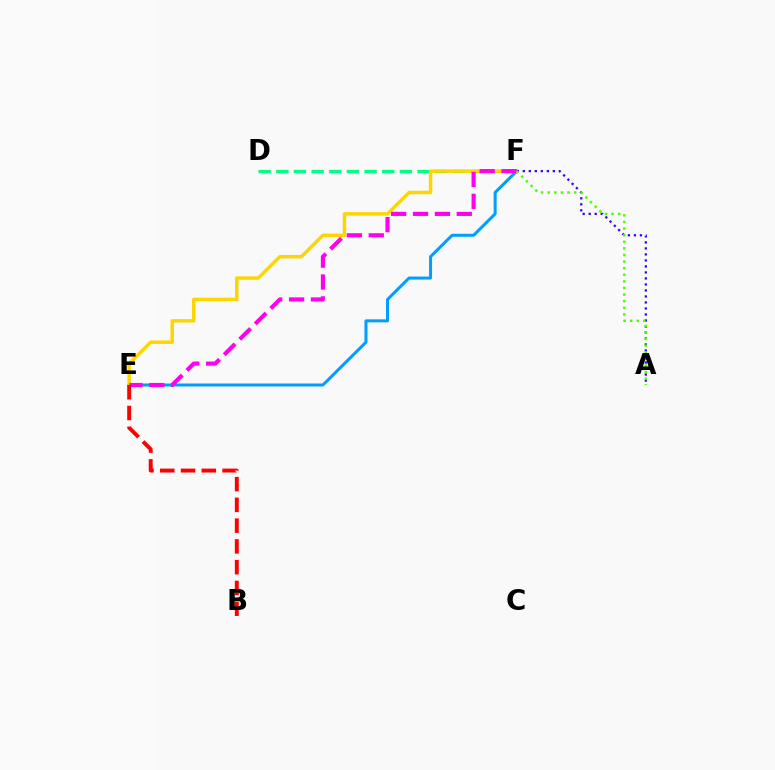{('D', 'F'): [{'color': '#00ff86', 'line_style': 'dashed', 'thickness': 2.4}], ('E', 'F'): [{'color': '#009eff', 'line_style': 'solid', 'thickness': 2.16}, {'color': '#ffd500', 'line_style': 'solid', 'thickness': 2.49}, {'color': '#ff00ed', 'line_style': 'dashed', 'thickness': 2.97}], ('A', 'F'): [{'color': '#3700ff', 'line_style': 'dotted', 'thickness': 1.63}, {'color': '#4fff00', 'line_style': 'dotted', 'thickness': 1.79}], ('B', 'E'): [{'color': '#ff0000', 'line_style': 'dashed', 'thickness': 2.82}]}